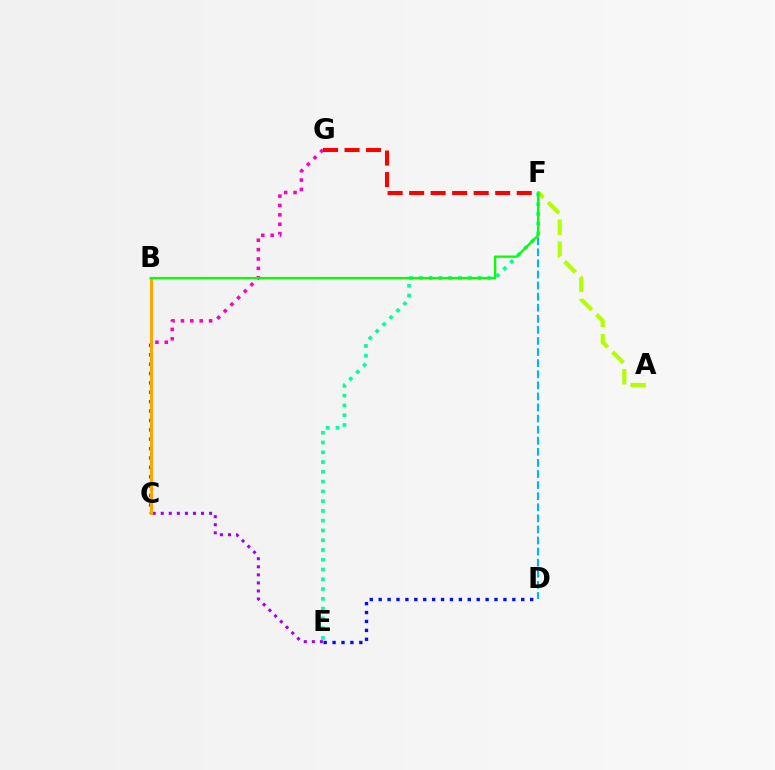{('D', 'E'): [{'color': '#0010ff', 'line_style': 'dotted', 'thickness': 2.42}], ('C', 'E'): [{'color': '#9b00ff', 'line_style': 'dotted', 'thickness': 2.19}], ('D', 'F'): [{'color': '#00b5ff', 'line_style': 'dashed', 'thickness': 1.51}], ('E', 'F'): [{'color': '#00ff9d', 'line_style': 'dotted', 'thickness': 2.65}], ('A', 'F'): [{'color': '#b3ff00', 'line_style': 'dashed', 'thickness': 3.0}], ('C', 'G'): [{'color': '#ff00bd', 'line_style': 'dotted', 'thickness': 2.55}], ('B', 'C'): [{'color': '#ffa500', 'line_style': 'solid', 'thickness': 2.16}], ('F', 'G'): [{'color': '#ff0000', 'line_style': 'dashed', 'thickness': 2.92}], ('B', 'F'): [{'color': '#08ff00', 'line_style': 'solid', 'thickness': 1.64}]}